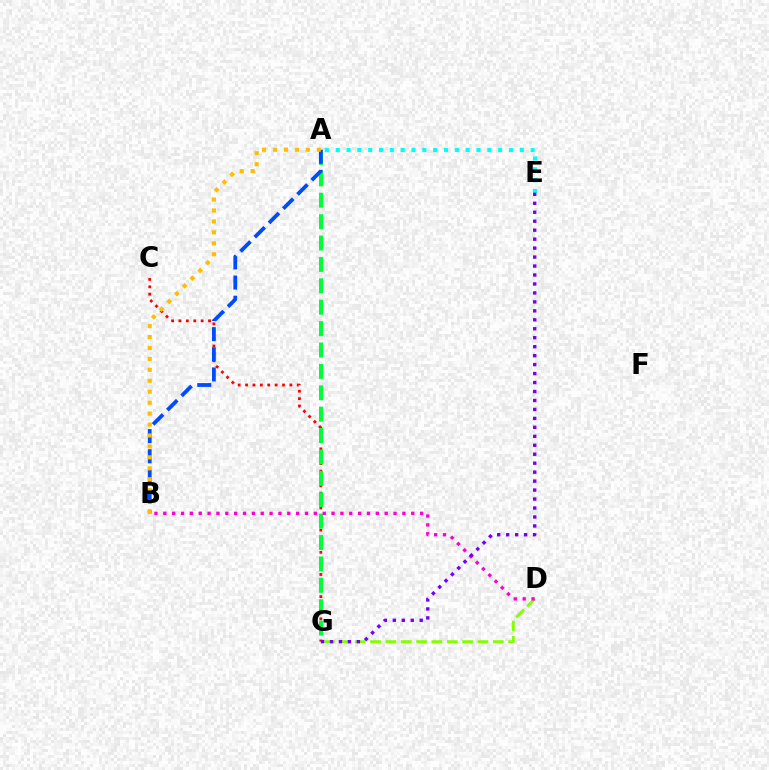{('C', 'G'): [{'color': '#ff0000', 'line_style': 'dotted', 'thickness': 2.01}], ('A', 'G'): [{'color': '#00ff39', 'line_style': 'dashed', 'thickness': 2.91}], ('A', 'B'): [{'color': '#004bff', 'line_style': 'dashed', 'thickness': 2.74}, {'color': '#ffbd00', 'line_style': 'dotted', 'thickness': 2.97}], ('D', 'G'): [{'color': '#84ff00', 'line_style': 'dashed', 'thickness': 2.08}], ('B', 'D'): [{'color': '#ff00cf', 'line_style': 'dotted', 'thickness': 2.41}], ('A', 'E'): [{'color': '#00fff6', 'line_style': 'dotted', 'thickness': 2.94}], ('E', 'G'): [{'color': '#7200ff', 'line_style': 'dotted', 'thickness': 2.43}]}